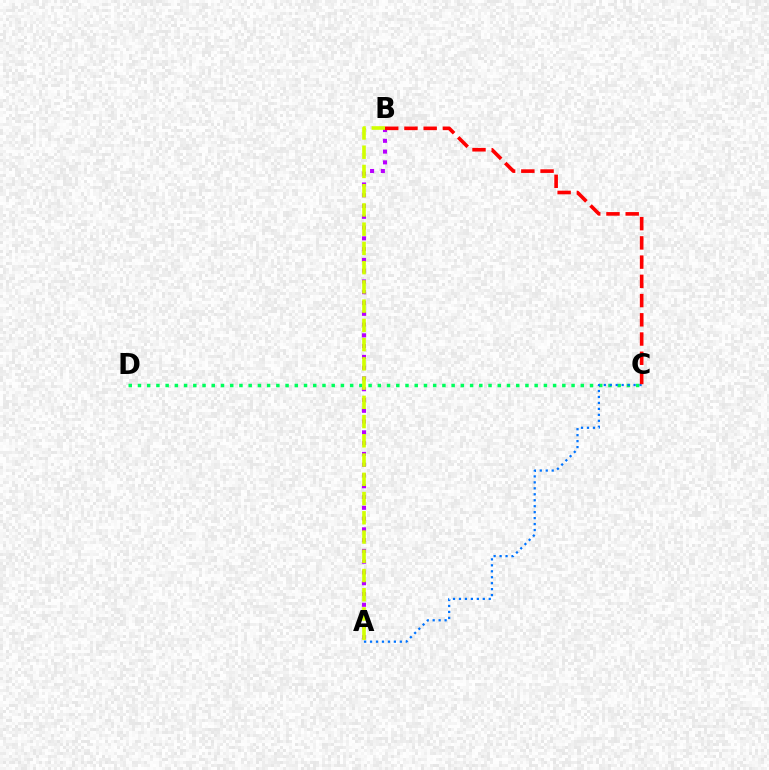{('A', 'B'): [{'color': '#b900ff', 'line_style': 'dotted', 'thickness': 2.93}, {'color': '#d1ff00', 'line_style': 'dashed', 'thickness': 2.61}], ('C', 'D'): [{'color': '#00ff5c', 'line_style': 'dotted', 'thickness': 2.51}], ('A', 'C'): [{'color': '#0074ff', 'line_style': 'dotted', 'thickness': 1.62}], ('B', 'C'): [{'color': '#ff0000', 'line_style': 'dashed', 'thickness': 2.61}]}